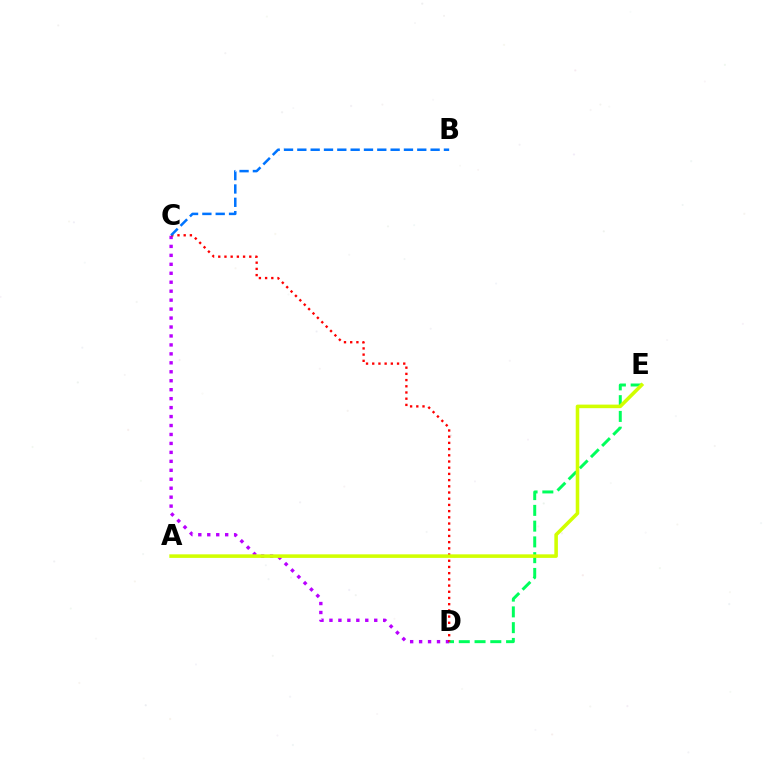{('D', 'E'): [{'color': '#00ff5c', 'line_style': 'dashed', 'thickness': 2.14}], ('C', 'D'): [{'color': '#b900ff', 'line_style': 'dotted', 'thickness': 2.43}, {'color': '#ff0000', 'line_style': 'dotted', 'thickness': 1.69}], ('B', 'C'): [{'color': '#0074ff', 'line_style': 'dashed', 'thickness': 1.81}], ('A', 'E'): [{'color': '#d1ff00', 'line_style': 'solid', 'thickness': 2.56}]}